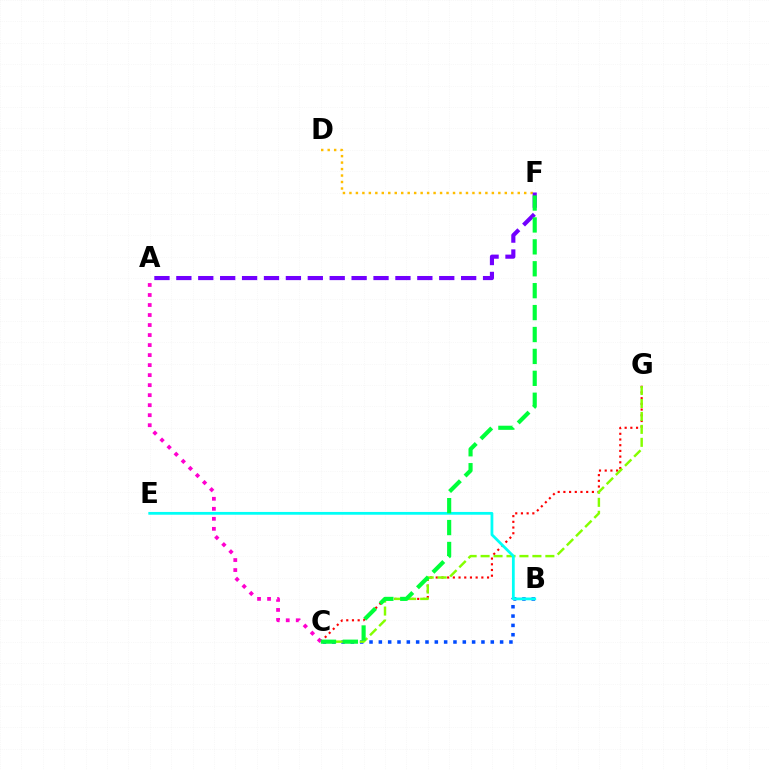{('D', 'F'): [{'color': '#ffbd00', 'line_style': 'dotted', 'thickness': 1.76}], ('A', 'F'): [{'color': '#7200ff', 'line_style': 'dashed', 'thickness': 2.98}], ('C', 'G'): [{'color': '#ff0000', 'line_style': 'dotted', 'thickness': 1.55}, {'color': '#84ff00', 'line_style': 'dashed', 'thickness': 1.76}], ('A', 'C'): [{'color': '#ff00cf', 'line_style': 'dotted', 'thickness': 2.72}], ('B', 'C'): [{'color': '#004bff', 'line_style': 'dotted', 'thickness': 2.53}], ('B', 'E'): [{'color': '#00fff6', 'line_style': 'solid', 'thickness': 2.0}], ('C', 'F'): [{'color': '#00ff39', 'line_style': 'dashed', 'thickness': 2.98}]}